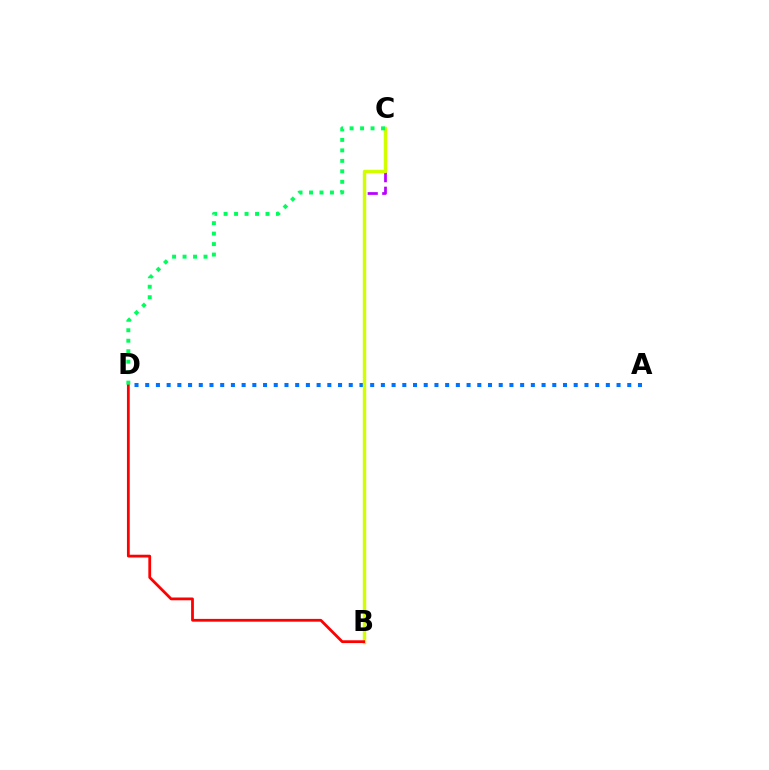{('A', 'D'): [{'color': '#0074ff', 'line_style': 'dotted', 'thickness': 2.91}], ('B', 'C'): [{'color': '#b900ff', 'line_style': 'dashed', 'thickness': 1.98}, {'color': '#d1ff00', 'line_style': 'solid', 'thickness': 2.47}], ('B', 'D'): [{'color': '#ff0000', 'line_style': 'solid', 'thickness': 2.0}], ('C', 'D'): [{'color': '#00ff5c', 'line_style': 'dotted', 'thickness': 2.85}]}